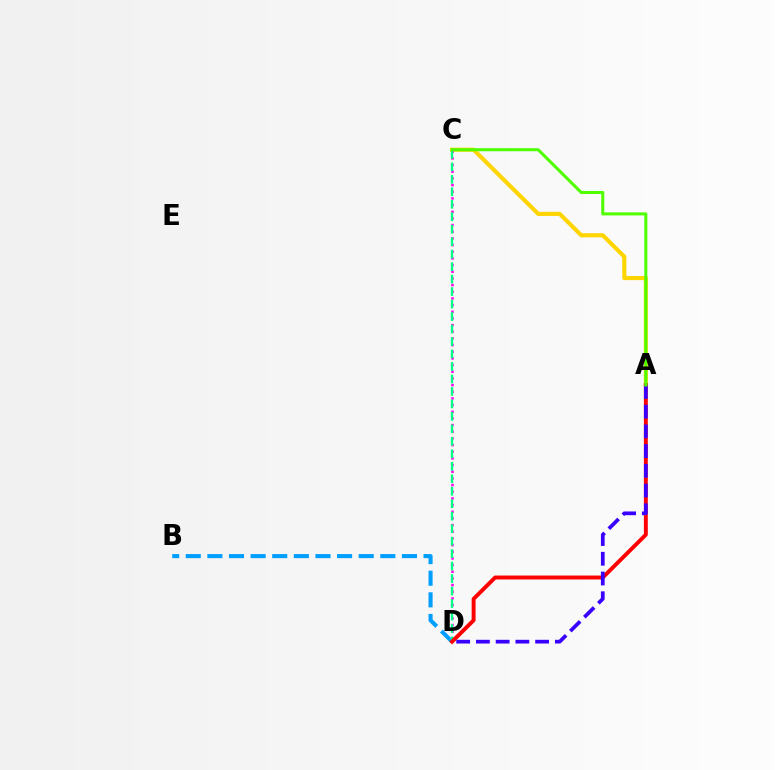{('A', 'C'): [{'color': '#ffd500', 'line_style': 'solid', 'thickness': 2.96}, {'color': '#4fff00', 'line_style': 'solid', 'thickness': 2.2}], ('C', 'D'): [{'color': '#ff00ed', 'line_style': 'dotted', 'thickness': 1.81}, {'color': '#00ff86', 'line_style': 'dashed', 'thickness': 1.69}], ('B', 'D'): [{'color': '#009eff', 'line_style': 'dashed', 'thickness': 2.94}], ('A', 'D'): [{'color': '#ff0000', 'line_style': 'solid', 'thickness': 2.82}, {'color': '#3700ff', 'line_style': 'dashed', 'thickness': 2.68}]}